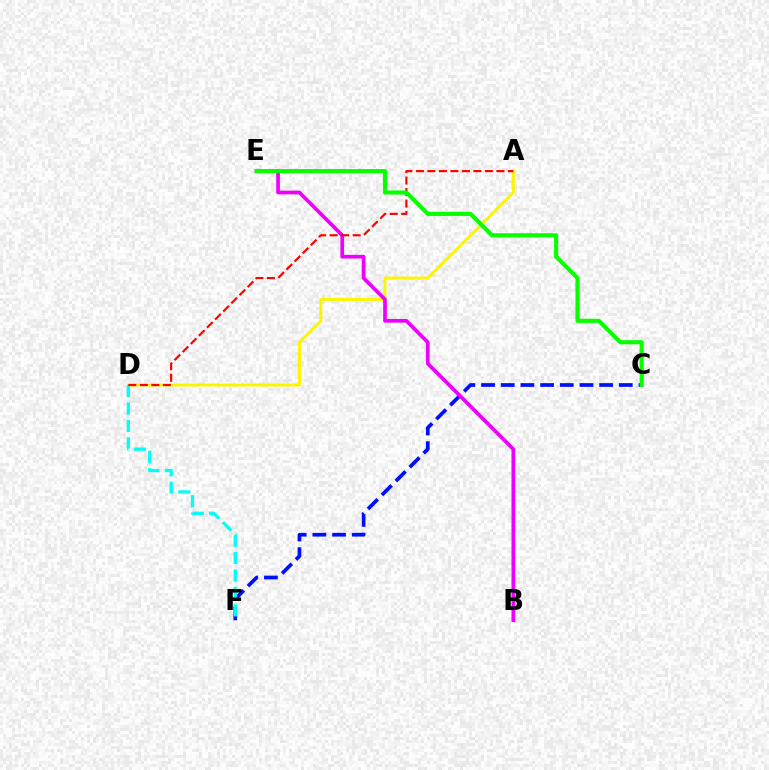{('C', 'F'): [{'color': '#0010ff', 'line_style': 'dashed', 'thickness': 2.67}], ('A', 'D'): [{'color': '#fcf500', 'line_style': 'solid', 'thickness': 2.11}, {'color': '#ff0000', 'line_style': 'dashed', 'thickness': 1.56}], ('D', 'F'): [{'color': '#00fff6', 'line_style': 'dashed', 'thickness': 2.37}], ('B', 'E'): [{'color': '#ee00ff', 'line_style': 'solid', 'thickness': 2.67}], ('C', 'E'): [{'color': '#08ff00', 'line_style': 'solid', 'thickness': 2.97}]}